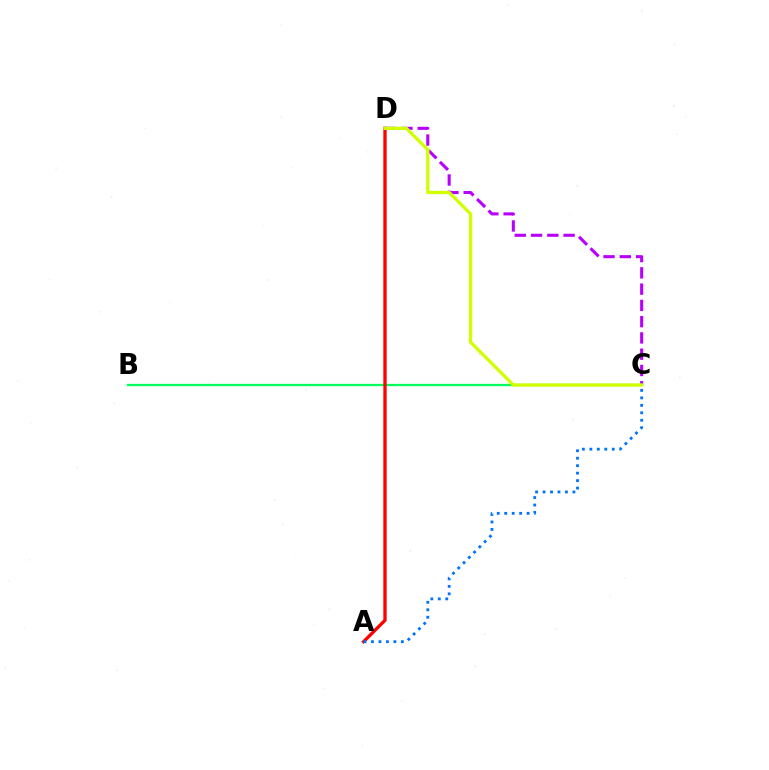{('B', 'C'): [{'color': '#00ff5c', 'line_style': 'solid', 'thickness': 1.65}], ('C', 'D'): [{'color': '#b900ff', 'line_style': 'dashed', 'thickness': 2.21}, {'color': '#d1ff00', 'line_style': 'solid', 'thickness': 2.36}], ('A', 'D'): [{'color': '#ff0000', 'line_style': 'solid', 'thickness': 2.39}], ('A', 'C'): [{'color': '#0074ff', 'line_style': 'dotted', 'thickness': 2.03}]}